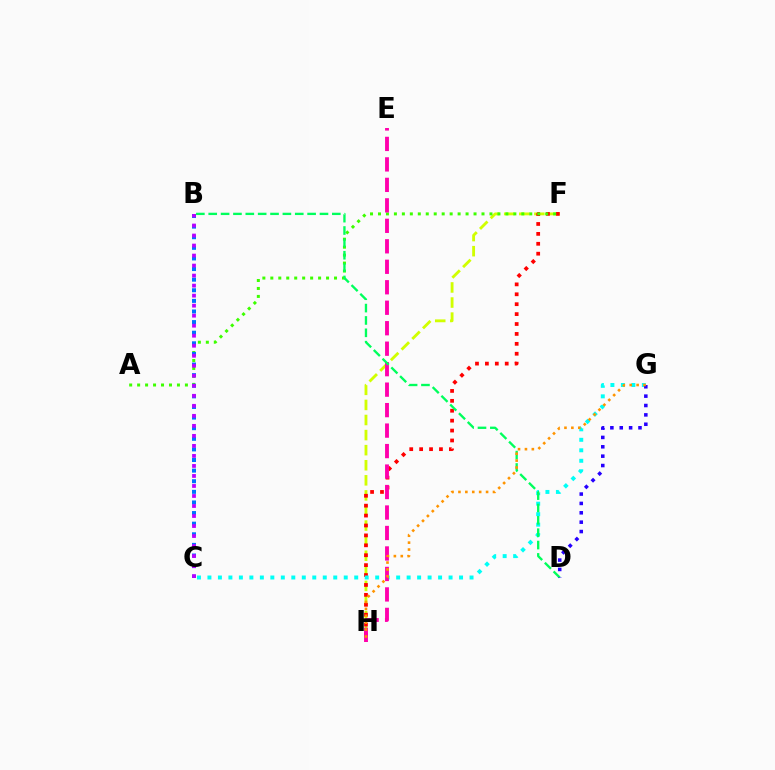{('F', 'H'): [{'color': '#d1ff00', 'line_style': 'dashed', 'thickness': 2.05}, {'color': '#ff0000', 'line_style': 'dotted', 'thickness': 2.69}], ('A', 'F'): [{'color': '#3dff00', 'line_style': 'dotted', 'thickness': 2.16}], ('C', 'G'): [{'color': '#00fff6', 'line_style': 'dotted', 'thickness': 2.85}], ('E', 'H'): [{'color': '#ff00ac', 'line_style': 'dashed', 'thickness': 2.78}], ('B', 'C'): [{'color': '#0074ff', 'line_style': 'dotted', 'thickness': 2.88}, {'color': '#b900ff', 'line_style': 'dotted', 'thickness': 2.72}], ('B', 'D'): [{'color': '#00ff5c', 'line_style': 'dashed', 'thickness': 1.68}], ('D', 'G'): [{'color': '#2500ff', 'line_style': 'dotted', 'thickness': 2.55}], ('G', 'H'): [{'color': '#ff9400', 'line_style': 'dotted', 'thickness': 1.88}]}